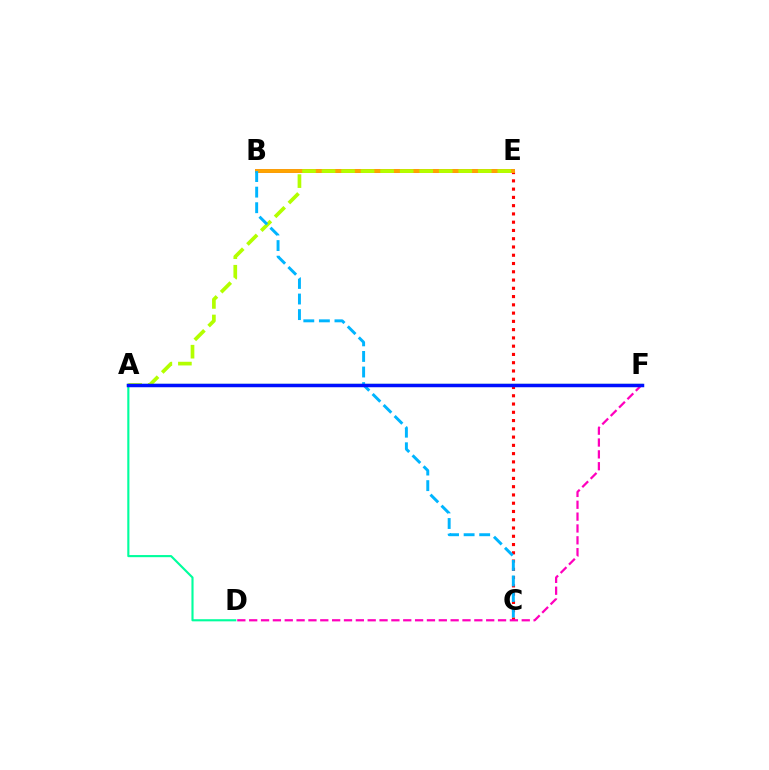{('B', 'E'): [{'color': '#9b00ff', 'line_style': 'solid', 'thickness': 2.75}, {'color': '#ffa500', 'line_style': 'solid', 'thickness': 2.81}], ('A', 'F'): [{'color': '#08ff00', 'line_style': 'solid', 'thickness': 1.58}, {'color': '#0010ff', 'line_style': 'solid', 'thickness': 2.51}], ('C', 'E'): [{'color': '#ff0000', 'line_style': 'dotted', 'thickness': 2.25}], ('D', 'F'): [{'color': '#ff00bd', 'line_style': 'dashed', 'thickness': 1.61}], ('A', 'D'): [{'color': '#00ff9d', 'line_style': 'solid', 'thickness': 1.53}], ('A', 'E'): [{'color': '#b3ff00', 'line_style': 'dashed', 'thickness': 2.65}], ('B', 'C'): [{'color': '#00b5ff', 'line_style': 'dashed', 'thickness': 2.12}]}